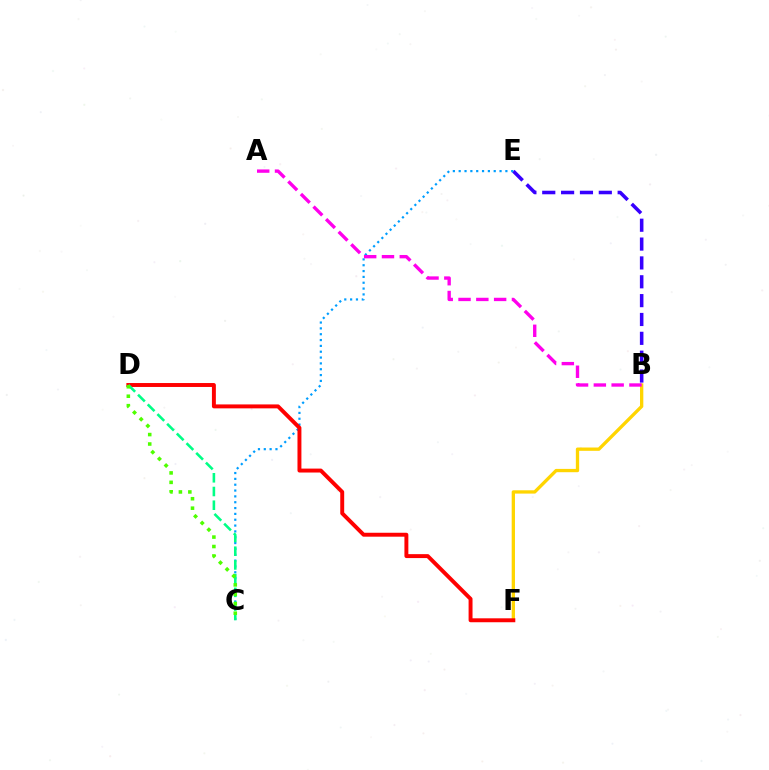{('B', 'E'): [{'color': '#3700ff', 'line_style': 'dashed', 'thickness': 2.56}], ('C', 'E'): [{'color': '#009eff', 'line_style': 'dotted', 'thickness': 1.59}], ('B', 'F'): [{'color': '#ffd500', 'line_style': 'solid', 'thickness': 2.38}], ('D', 'F'): [{'color': '#ff0000', 'line_style': 'solid', 'thickness': 2.83}], ('C', 'D'): [{'color': '#00ff86', 'line_style': 'dashed', 'thickness': 1.86}, {'color': '#4fff00', 'line_style': 'dotted', 'thickness': 2.57}], ('A', 'B'): [{'color': '#ff00ed', 'line_style': 'dashed', 'thickness': 2.42}]}